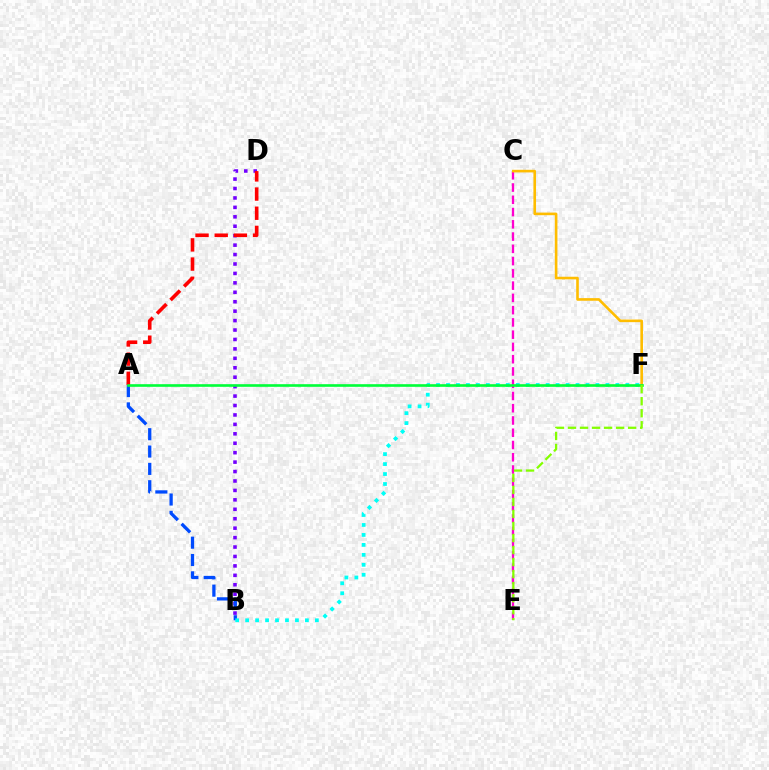{('B', 'D'): [{'color': '#7200ff', 'line_style': 'dotted', 'thickness': 2.56}], ('C', 'E'): [{'color': '#ff00cf', 'line_style': 'dashed', 'thickness': 1.67}], ('A', 'D'): [{'color': '#ff0000', 'line_style': 'dashed', 'thickness': 2.6}], ('A', 'B'): [{'color': '#004bff', 'line_style': 'dashed', 'thickness': 2.36}], ('C', 'F'): [{'color': '#ffbd00', 'line_style': 'solid', 'thickness': 1.89}], ('B', 'F'): [{'color': '#00fff6', 'line_style': 'dotted', 'thickness': 2.71}], ('A', 'F'): [{'color': '#00ff39', 'line_style': 'solid', 'thickness': 1.9}], ('E', 'F'): [{'color': '#84ff00', 'line_style': 'dashed', 'thickness': 1.63}]}